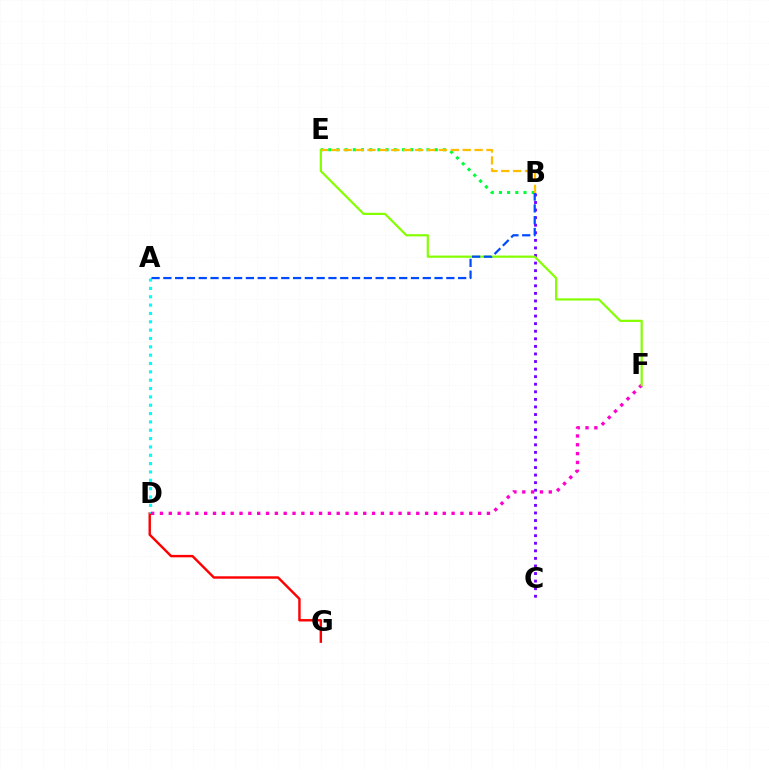{('D', 'G'): [{'color': '#ff0000', 'line_style': 'solid', 'thickness': 1.75}], ('A', 'D'): [{'color': '#00fff6', 'line_style': 'dotted', 'thickness': 2.27}], ('B', 'C'): [{'color': '#7200ff', 'line_style': 'dotted', 'thickness': 2.06}], ('B', 'E'): [{'color': '#00ff39', 'line_style': 'dotted', 'thickness': 2.23}, {'color': '#ffbd00', 'line_style': 'dashed', 'thickness': 1.62}], ('D', 'F'): [{'color': '#ff00cf', 'line_style': 'dotted', 'thickness': 2.4}], ('E', 'F'): [{'color': '#84ff00', 'line_style': 'solid', 'thickness': 1.58}], ('A', 'B'): [{'color': '#004bff', 'line_style': 'dashed', 'thickness': 1.6}]}